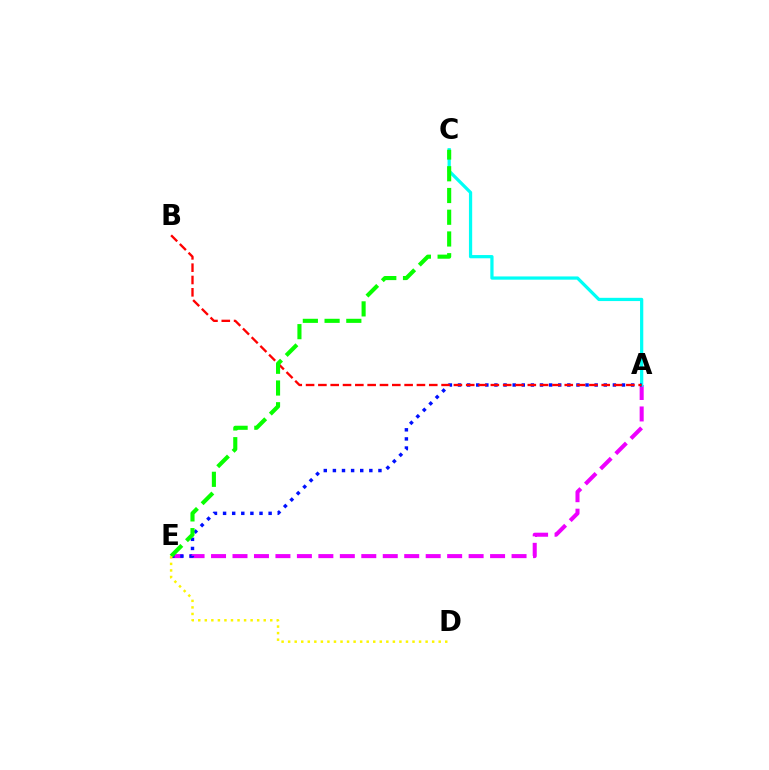{('A', 'E'): [{'color': '#ee00ff', 'line_style': 'dashed', 'thickness': 2.92}, {'color': '#0010ff', 'line_style': 'dotted', 'thickness': 2.48}], ('A', 'C'): [{'color': '#00fff6', 'line_style': 'solid', 'thickness': 2.33}], ('A', 'B'): [{'color': '#ff0000', 'line_style': 'dashed', 'thickness': 1.67}], ('C', 'E'): [{'color': '#08ff00', 'line_style': 'dashed', 'thickness': 2.95}], ('D', 'E'): [{'color': '#fcf500', 'line_style': 'dotted', 'thickness': 1.78}]}